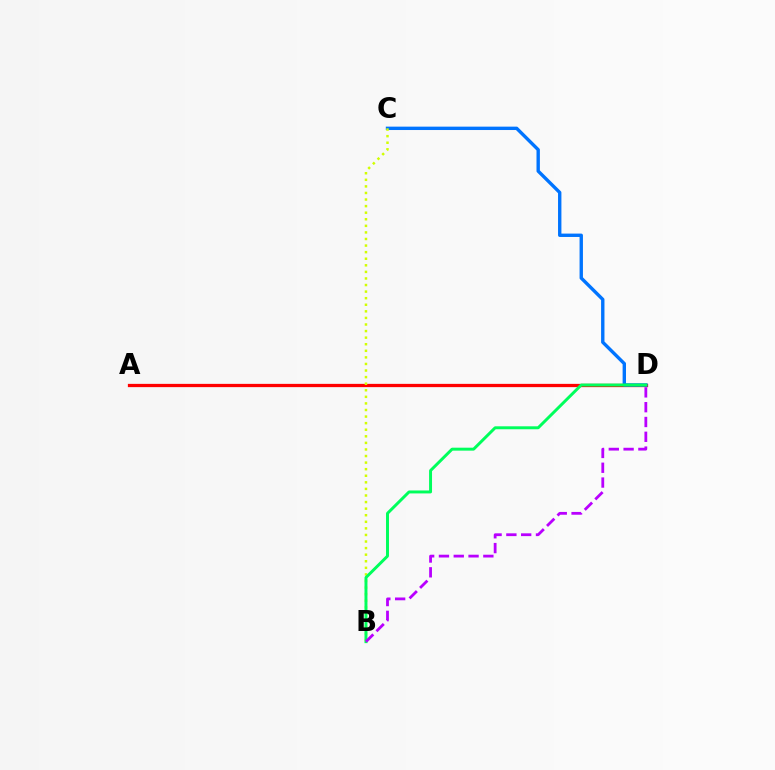{('A', 'D'): [{'color': '#ff0000', 'line_style': 'solid', 'thickness': 2.35}], ('C', 'D'): [{'color': '#0074ff', 'line_style': 'solid', 'thickness': 2.43}], ('B', 'C'): [{'color': '#d1ff00', 'line_style': 'dotted', 'thickness': 1.79}], ('B', 'D'): [{'color': '#00ff5c', 'line_style': 'solid', 'thickness': 2.13}, {'color': '#b900ff', 'line_style': 'dashed', 'thickness': 2.01}]}